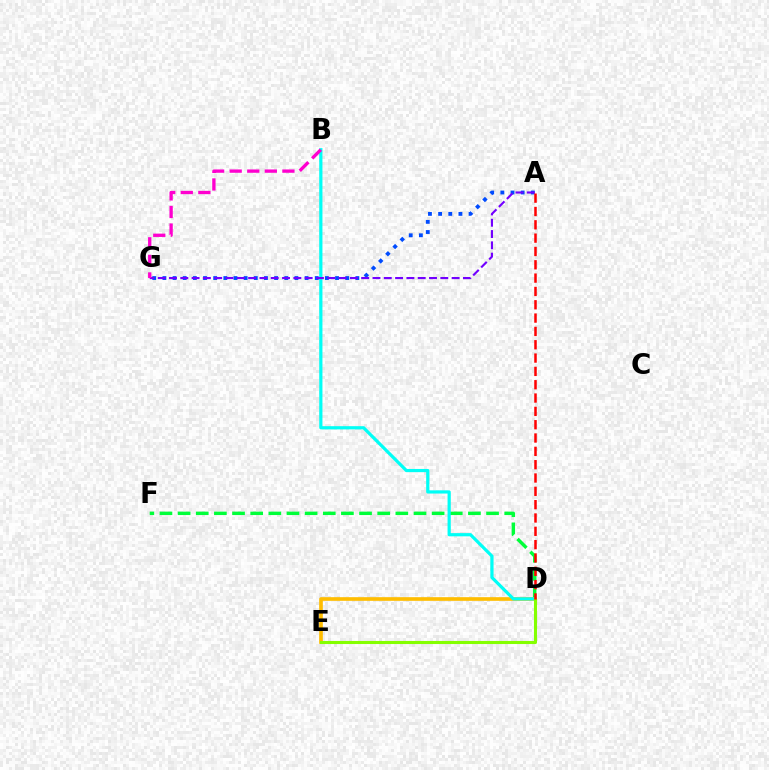{('A', 'G'): [{'color': '#004bff', 'line_style': 'dotted', 'thickness': 2.76}, {'color': '#7200ff', 'line_style': 'dashed', 'thickness': 1.54}], ('D', 'F'): [{'color': '#00ff39', 'line_style': 'dashed', 'thickness': 2.46}], ('D', 'E'): [{'color': '#ffbd00', 'line_style': 'solid', 'thickness': 2.63}, {'color': '#84ff00', 'line_style': 'solid', 'thickness': 2.21}], ('B', 'D'): [{'color': '#00fff6', 'line_style': 'solid', 'thickness': 2.31}], ('B', 'G'): [{'color': '#ff00cf', 'line_style': 'dashed', 'thickness': 2.39}], ('A', 'D'): [{'color': '#ff0000', 'line_style': 'dashed', 'thickness': 1.81}]}